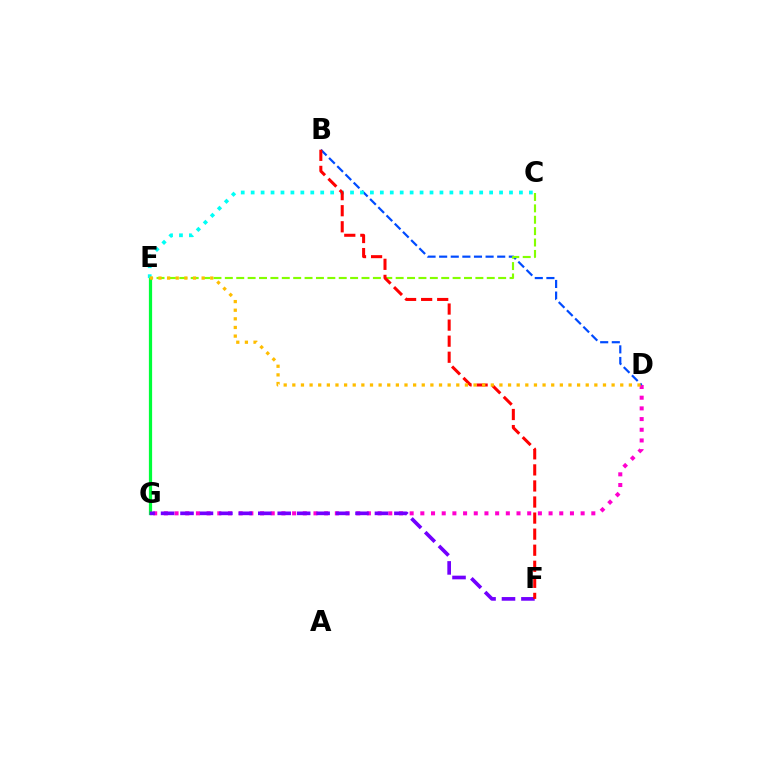{('E', 'G'): [{'color': '#00ff39', 'line_style': 'solid', 'thickness': 2.32}], ('D', 'G'): [{'color': '#ff00cf', 'line_style': 'dotted', 'thickness': 2.9}], ('F', 'G'): [{'color': '#7200ff', 'line_style': 'dashed', 'thickness': 2.64}], ('B', 'D'): [{'color': '#004bff', 'line_style': 'dashed', 'thickness': 1.58}], ('C', 'E'): [{'color': '#84ff00', 'line_style': 'dashed', 'thickness': 1.55}, {'color': '#00fff6', 'line_style': 'dotted', 'thickness': 2.7}], ('B', 'F'): [{'color': '#ff0000', 'line_style': 'dashed', 'thickness': 2.18}], ('D', 'E'): [{'color': '#ffbd00', 'line_style': 'dotted', 'thickness': 2.34}]}